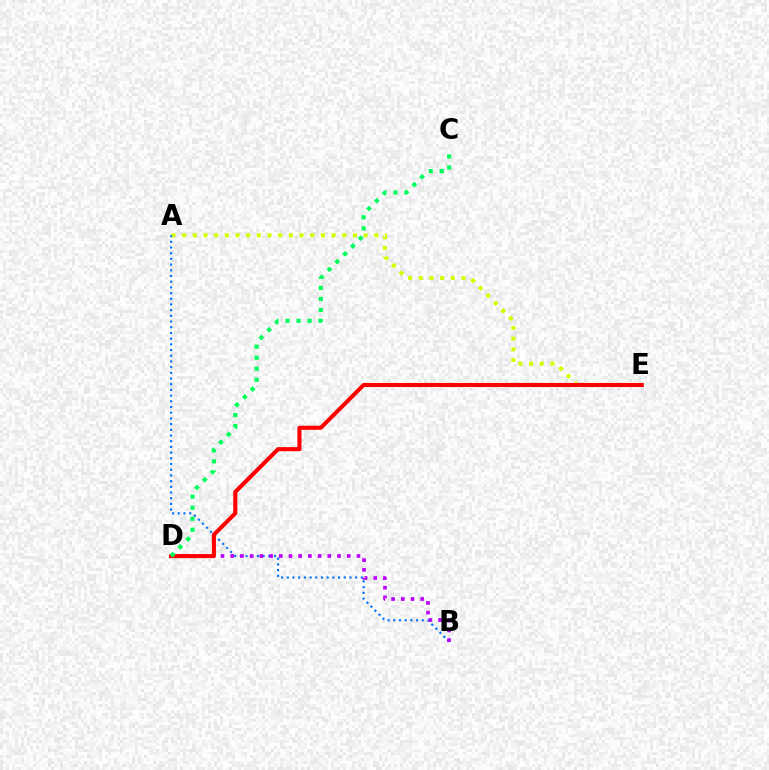{('A', 'E'): [{'color': '#d1ff00', 'line_style': 'dotted', 'thickness': 2.9}], ('A', 'B'): [{'color': '#0074ff', 'line_style': 'dotted', 'thickness': 1.55}], ('B', 'D'): [{'color': '#b900ff', 'line_style': 'dotted', 'thickness': 2.64}], ('D', 'E'): [{'color': '#ff0000', 'line_style': 'solid', 'thickness': 2.94}], ('C', 'D'): [{'color': '#00ff5c', 'line_style': 'dotted', 'thickness': 3.0}]}